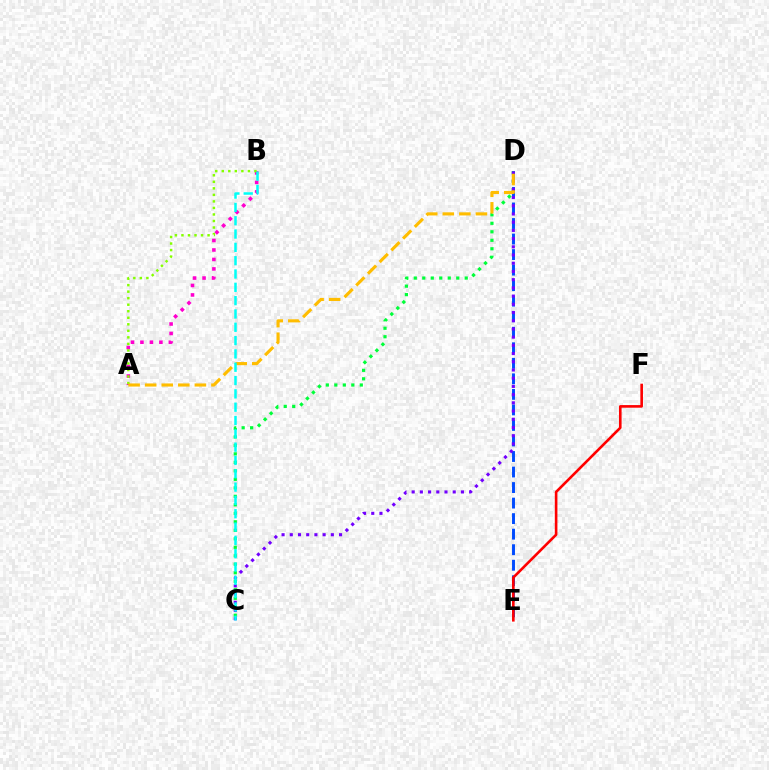{('C', 'D'): [{'color': '#00ff39', 'line_style': 'dotted', 'thickness': 2.31}, {'color': '#7200ff', 'line_style': 'dotted', 'thickness': 2.23}], ('D', 'E'): [{'color': '#004bff', 'line_style': 'dashed', 'thickness': 2.11}], ('A', 'B'): [{'color': '#ff00cf', 'line_style': 'dotted', 'thickness': 2.58}, {'color': '#84ff00', 'line_style': 'dotted', 'thickness': 1.77}], ('E', 'F'): [{'color': '#ff0000', 'line_style': 'solid', 'thickness': 1.88}], ('A', 'D'): [{'color': '#ffbd00', 'line_style': 'dashed', 'thickness': 2.25}], ('B', 'C'): [{'color': '#00fff6', 'line_style': 'dashed', 'thickness': 1.81}]}